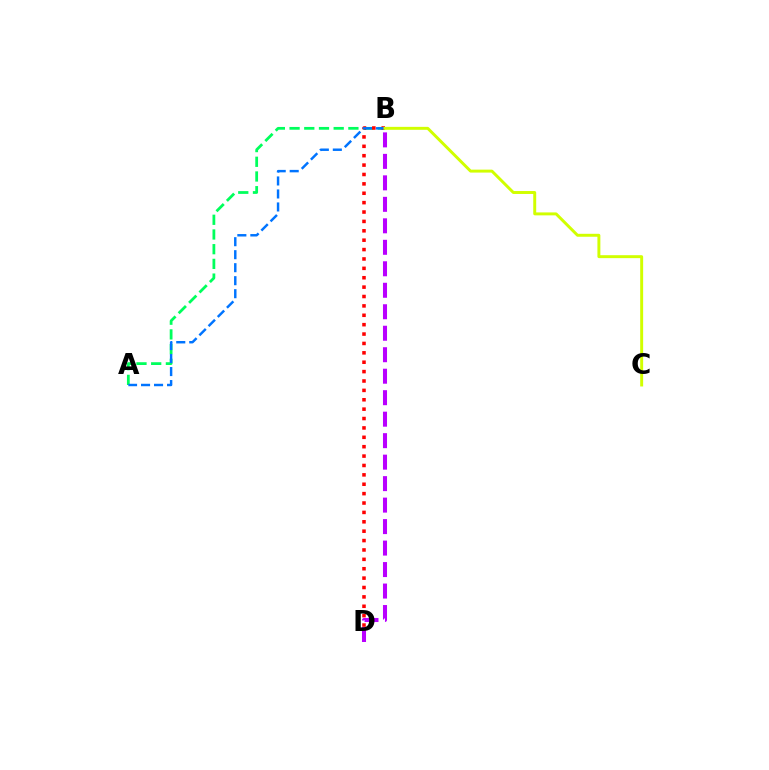{('A', 'B'): [{'color': '#00ff5c', 'line_style': 'dashed', 'thickness': 2.0}, {'color': '#0074ff', 'line_style': 'dashed', 'thickness': 1.77}], ('B', 'D'): [{'color': '#ff0000', 'line_style': 'dotted', 'thickness': 2.55}, {'color': '#b900ff', 'line_style': 'dashed', 'thickness': 2.92}], ('B', 'C'): [{'color': '#d1ff00', 'line_style': 'solid', 'thickness': 2.12}]}